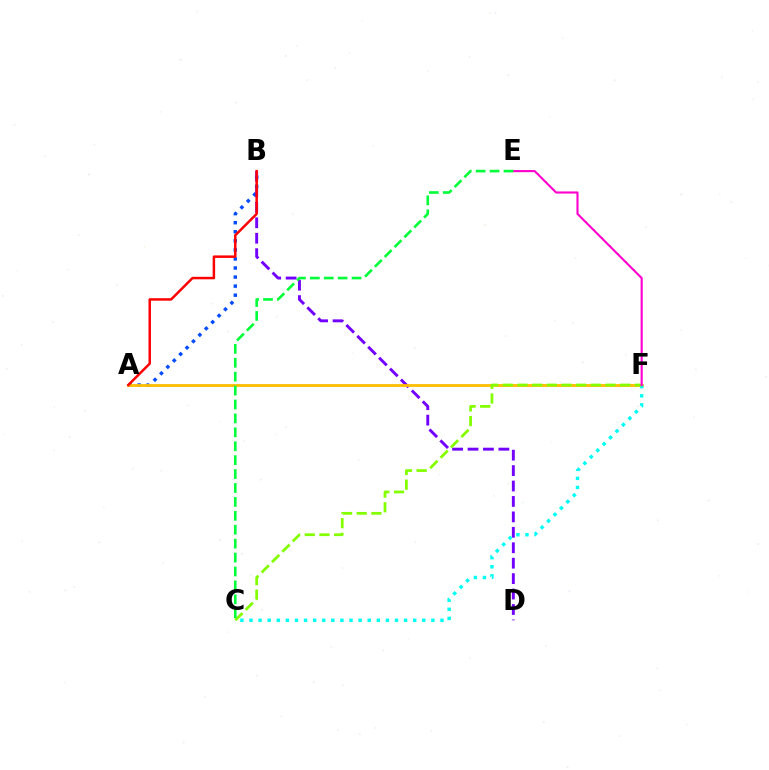{('A', 'B'): [{'color': '#004bff', 'line_style': 'dotted', 'thickness': 2.46}, {'color': '#ff0000', 'line_style': 'solid', 'thickness': 1.79}], ('B', 'D'): [{'color': '#7200ff', 'line_style': 'dashed', 'thickness': 2.1}], ('A', 'F'): [{'color': '#ffbd00', 'line_style': 'solid', 'thickness': 2.01}], ('C', 'F'): [{'color': '#00fff6', 'line_style': 'dotted', 'thickness': 2.47}, {'color': '#84ff00', 'line_style': 'dashed', 'thickness': 1.99}], ('E', 'F'): [{'color': '#ff00cf', 'line_style': 'solid', 'thickness': 1.53}], ('C', 'E'): [{'color': '#00ff39', 'line_style': 'dashed', 'thickness': 1.89}]}